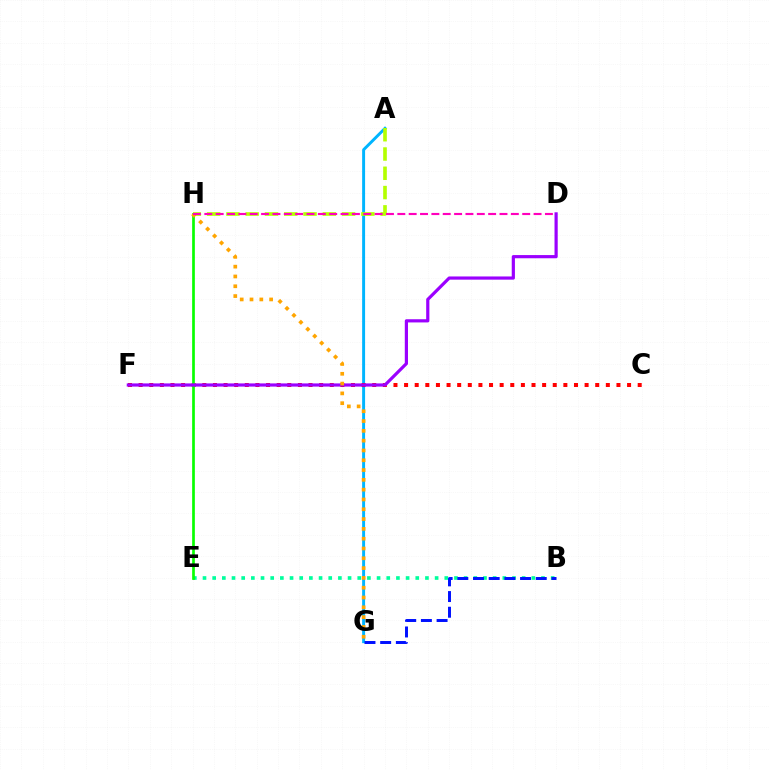{('B', 'E'): [{'color': '#00ff9d', 'line_style': 'dotted', 'thickness': 2.63}], ('A', 'G'): [{'color': '#00b5ff', 'line_style': 'solid', 'thickness': 2.12}], ('C', 'F'): [{'color': '#ff0000', 'line_style': 'dotted', 'thickness': 2.89}], ('A', 'H'): [{'color': '#b3ff00', 'line_style': 'dashed', 'thickness': 2.62}], ('E', 'H'): [{'color': '#08ff00', 'line_style': 'solid', 'thickness': 1.94}], ('D', 'F'): [{'color': '#9b00ff', 'line_style': 'solid', 'thickness': 2.3}], ('G', 'H'): [{'color': '#ffa500', 'line_style': 'dotted', 'thickness': 2.66}], ('B', 'G'): [{'color': '#0010ff', 'line_style': 'dashed', 'thickness': 2.13}], ('D', 'H'): [{'color': '#ff00bd', 'line_style': 'dashed', 'thickness': 1.54}]}